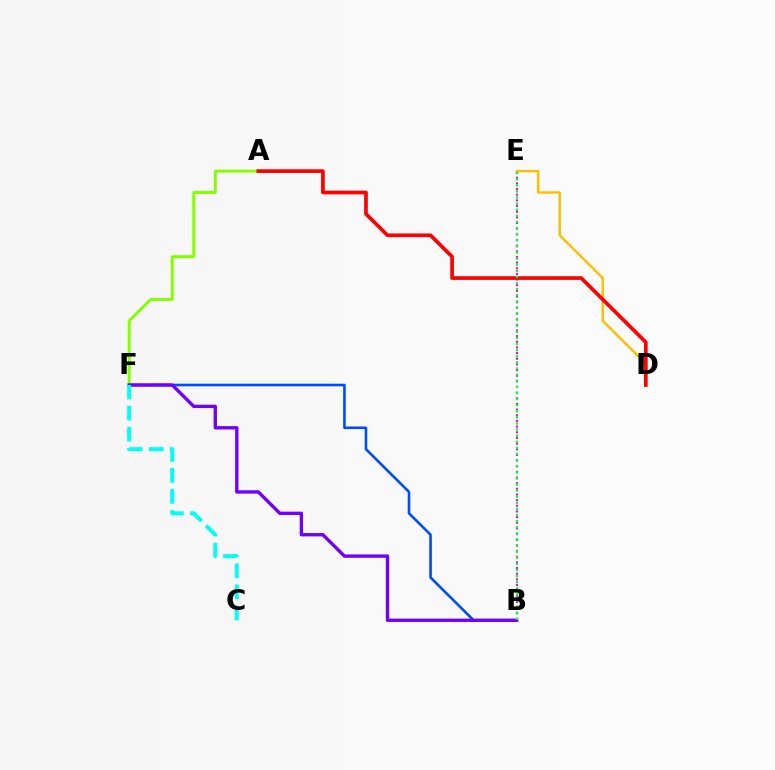{('B', 'F'): [{'color': '#004bff', 'line_style': 'solid', 'thickness': 1.87}, {'color': '#7200ff', 'line_style': 'solid', 'thickness': 2.42}], ('B', 'E'): [{'color': '#ff00cf', 'line_style': 'dotted', 'thickness': 1.54}, {'color': '#00ff39', 'line_style': 'dotted', 'thickness': 1.66}], ('D', 'E'): [{'color': '#ffbd00', 'line_style': 'solid', 'thickness': 1.74}], ('A', 'F'): [{'color': '#84ff00', 'line_style': 'solid', 'thickness': 2.11}], ('C', 'F'): [{'color': '#00fff6', 'line_style': 'dashed', 'thickness': 2.86}], ('A', 'D'): [{'color': '#ff0000', 'line_style': 'solid', 'thickness': 2.65}]}